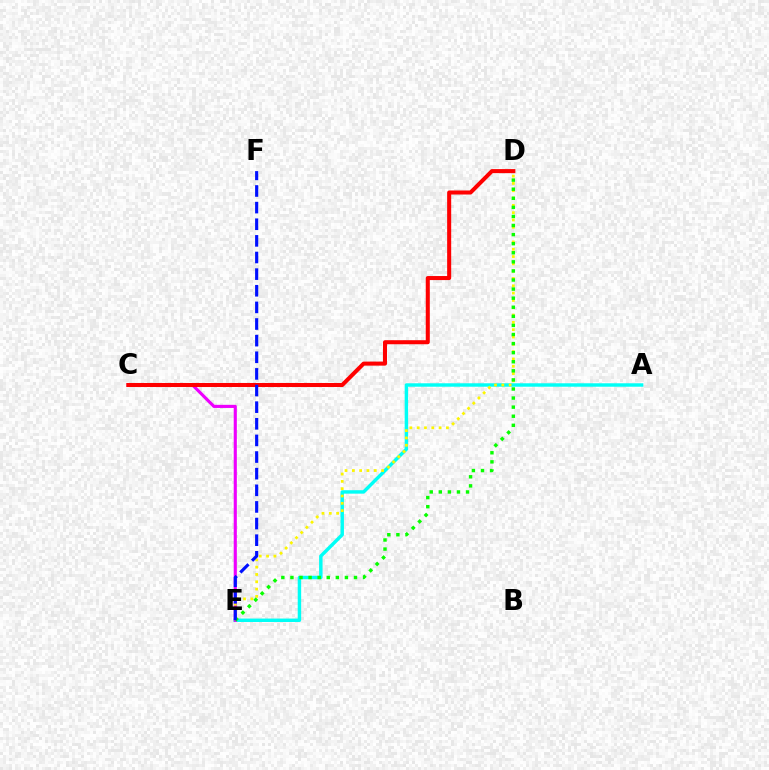{('A', 'E'): [{'color': '#00fff6', 'line_style': 'solid', 'thickness': 2.47}], ('C', 'E'): [{'color': '#ee00ff', 'line_style': 'solid', 'thickness': 2.25}], ('D', 'E'): [{'color': '#fcf500', 'line_style': 'dotted', 'thickness': 1.99}, {'color': '#08ff00', 'line_style': 'dotted', 'thickness': 2.47}], ('C', 'D'): [{'color': '#ff0000', 'line_style': 'solid', 'thickness': 2.91}], ('E', 'F'): [{'color': '#0010ff', 'line_style': 'dashed', 'thickness': 2.26}]}